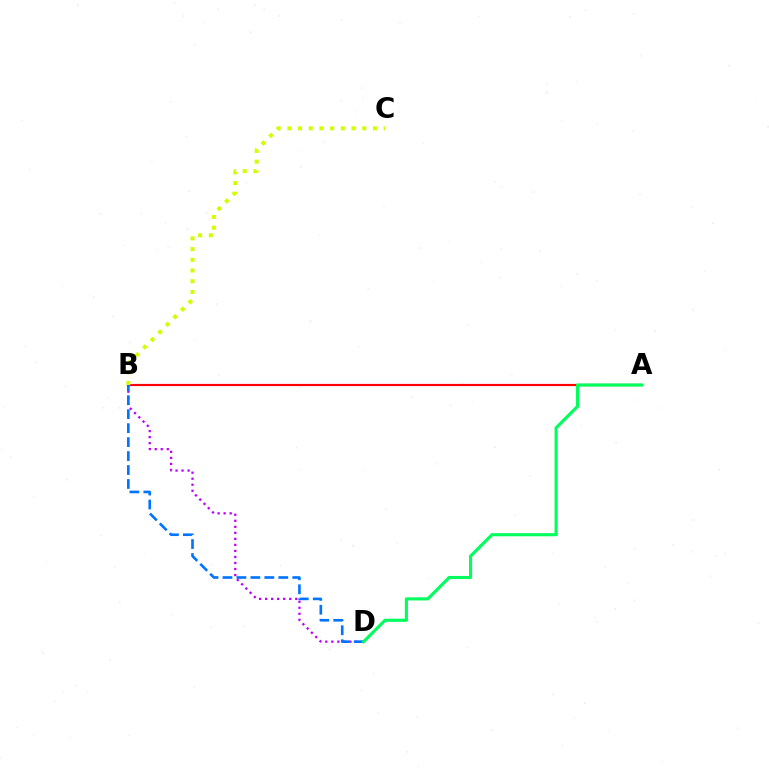{('B', 'D'): [{'color': '#b900ff', 'line_style': 'dotted', 'thickness': 1.64}, {'color': '#0074ff', 'line_style': 'dashed', 'thickness': 1.9}], ('A', 'B'): [{'color': '#ff0000', 'line_style': 'solid', 'thickness': 1.57}], ('B', 'C'): [{'color': '#d1ff00', 'line_style': 'dotted', 'thickness': 2.91}], ('A', 'D'): [{'color': '#00ff5c', 'line_style': 'solid', 'thickness': 2.25}]}